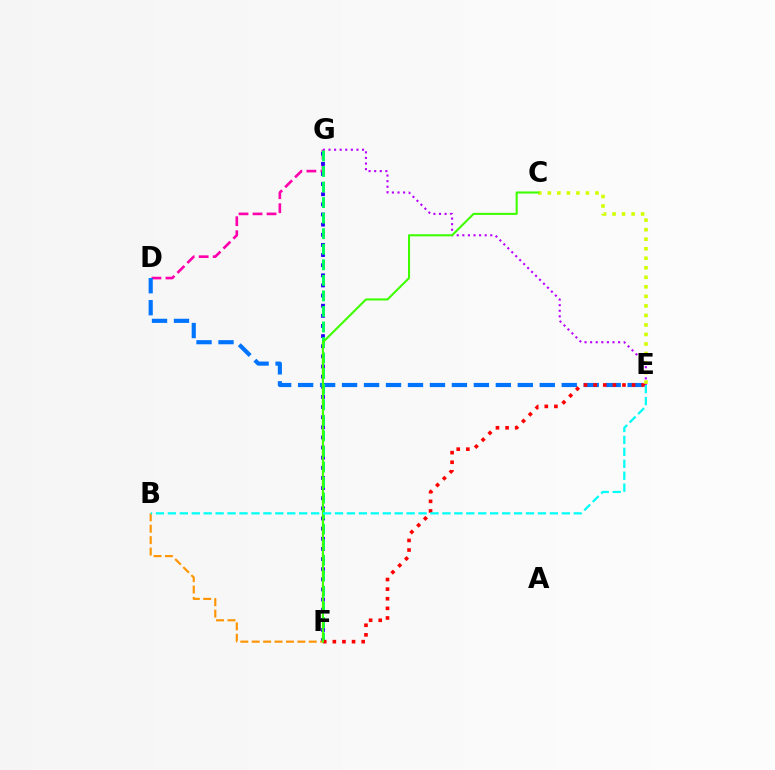{('D', 'G'): [{'color': '#ff00ac', 'line_style': 'dashed', 'thickness': 1.9}], ('E', 'G'): [{'color': '#b900ff', 'line_style': 'dotted', 'thickness': 1.52}], ('F', 'G'): [{'color': '#2500ff', 'line_style': 'dotted', 'thickness': 2.75}, {'color': '#00ff5c', 'line_style': 'dashed', 'thickness': 2.11}], ('B', 'F'): [{'color': '#ff9400', 'line_style': 'dashed', 'thickness': 1.55}], ('D', 'E'): [{'color': '#0074ff', 'line_style': 'dashed', 'thickness': 2.98}], ('E', 'F'): [{'color': '#ff0000', 'line_style': 'dotted', 'thickness': 2.61}], ('C', 'E'): [{'color': '#d1ff00', 'line_style': 'dotted', 'thickness': 2.59}], ('C', 'F'): [{'color': '#3dff00', 'line_style': 'solid', 'thickness': 1.5}], ('B', 'E'): [{'color': '#00fff6', 'line_style': 'dashed', 'thickness': 1.62}]}